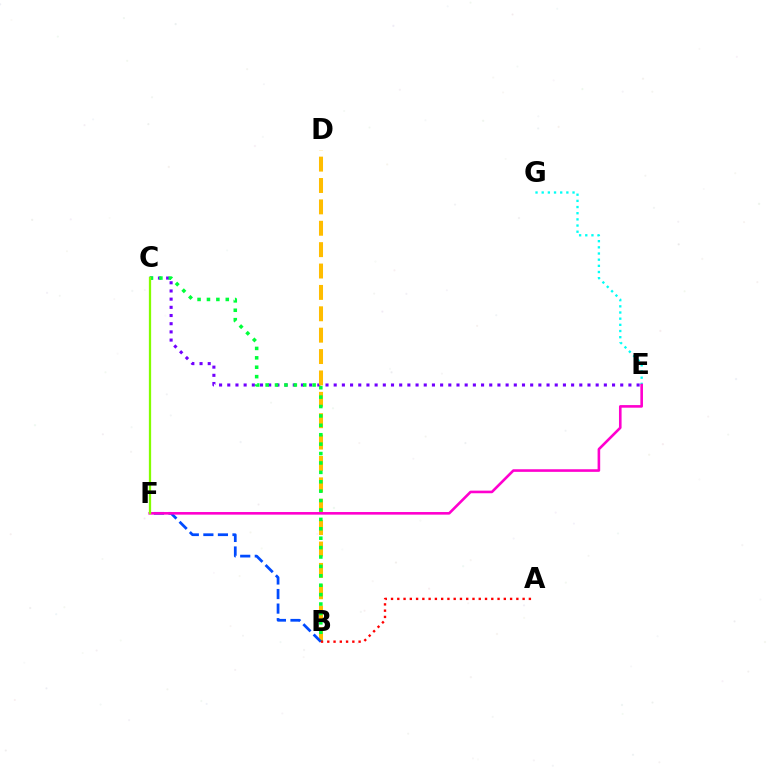{('C', 'E'): [{'color': '#7200ff', 'line_style': 'dotted', 'thickness': 2.22}], ('E', 'G'): [{'color': '#00fff6', 'line_style': 'dotted', 'thickness': 1.68}], ('B', 'D'): [{'color': '#ffbd00', 'line_style': 'dashed', 'thickness': 2.9}], ('B', 'C'): [{'color': '#00ff39', 'line_style': 'dotted', 'thickness': 2.56}], ('B', 'F'): [{'color': '#004bff', 'line_style': 'dashed', 'thickness': 1.98}], ('E', 'F'): [{'color': '#ff00cf', 'line_style': 'solid', 'thickness': 1.88}], ('C', 'F'): [{'color': '#84ff00', 'line_style': 'solid', 'thickness': 1.64}], ('A', 'B'): [{'color': '#ff0000', 'line_style': 'dotted', 'thickness': 1.7}]}